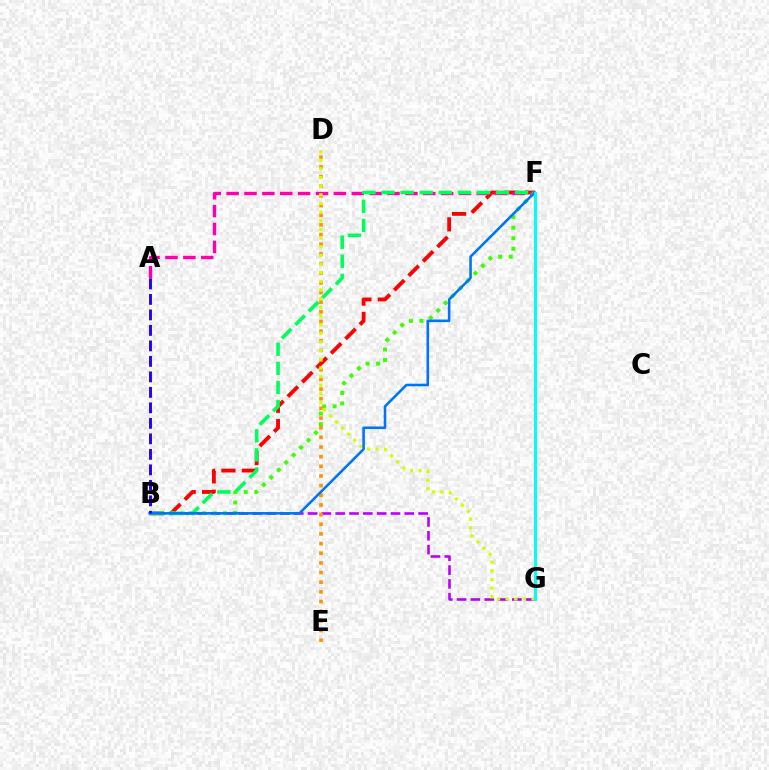{('B', 'F'): [{'color': '#ff0000', 'line_style': 'dashed', 'thickness': 2.77}, {'color': '#3dff00', 'line_style': 'dotted', 'thickness': 2.86}, {'color': '#00ff5c', 'line_style': 'dashed', 'thickness': 2.59}, {'color': '#0074ff', 'line_style': 'solid', 'thickness': 1.86}], ('A', 'F'): [{'color': '#ff00ac', 'line_style': 'dashed', 'thickness': 2.43}], ('B', 'G'): [{'color': '#b900ff', 'line_style': 'dashed', 'thickness': 1.88}], ('D', 'E'): [{'color': '#ff9400', 'line_style': 'dotted', 'thickness': 2.62}], ('D', 'G'): [{'color': '#d1ff00', 'line_style': 'dotted', 'thickness': 2.35}], ('F', 'G'): [{'color': '#00fff6', 'line_style': 'solid', 'thickness': 2.21}], ('A', 'B'): [{'color': '#2500ff', 'line_style': 'dashed', 'thickness': 2.11}]}